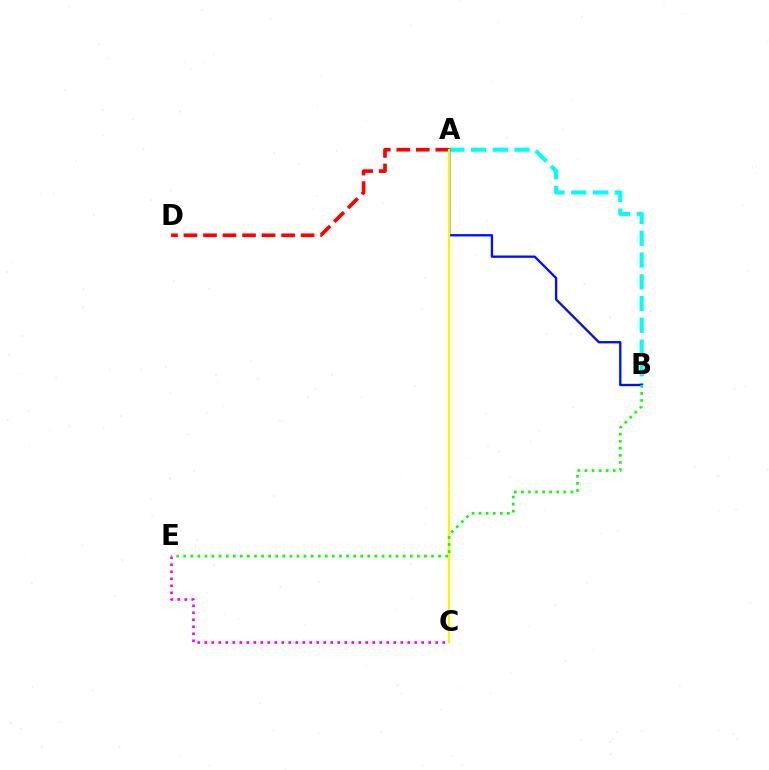{('C', 'E'): [{'color': '#ee00ff', 'line_style': 'dotted', 'thickness': 1.9}], ('A', 'B'): [{'color': '#00fff6', 'line_style': 'dashed', 'thickness': 2.95}, {'color': '#0010ff', 'line_style': 'solid', 'thickness': 1.68}], ('A', 'D'): [{'color': '#ff0000', 'line_style': 'dashed', 'thickness': 2.65}], ('A', 'C'): [{'color': '#fcf500', 'line_style': 'solid', 'thickness': 1.61}], ('B', 'E'): [{'color': '#08ff00', 'line_style': 'dotted', 'thickness': 1.92}]}